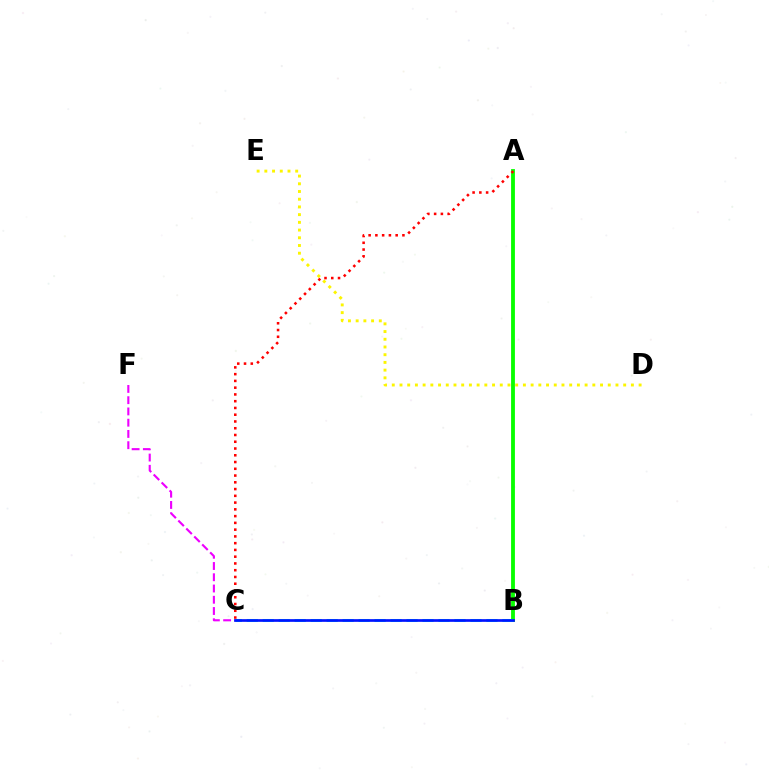{('D', 'E'): [{'color': '#fcf500', 'line_style': 'dotted', 'thickness': 2.1}], ('A', 'B'): [{'color': '#08ff00', 'line_style': 'solid', 'thickness': 2.76}], ('C', 'F'): [{'color': '#ee00ff', 'line_style': 'dashed', 'thickness': 1.53}], ('A', 'C'): [{'color': '#ff0000', 'line_style': 'dotted', 'thickness': 1.84}], ('B', 'C'): [{'color': '#00fff6', 'line_style': 'dashed', 'thickness': 2.17}, {'color': '#0010ff', 'line_style': 'solid', 'thickness': 1.93}]}